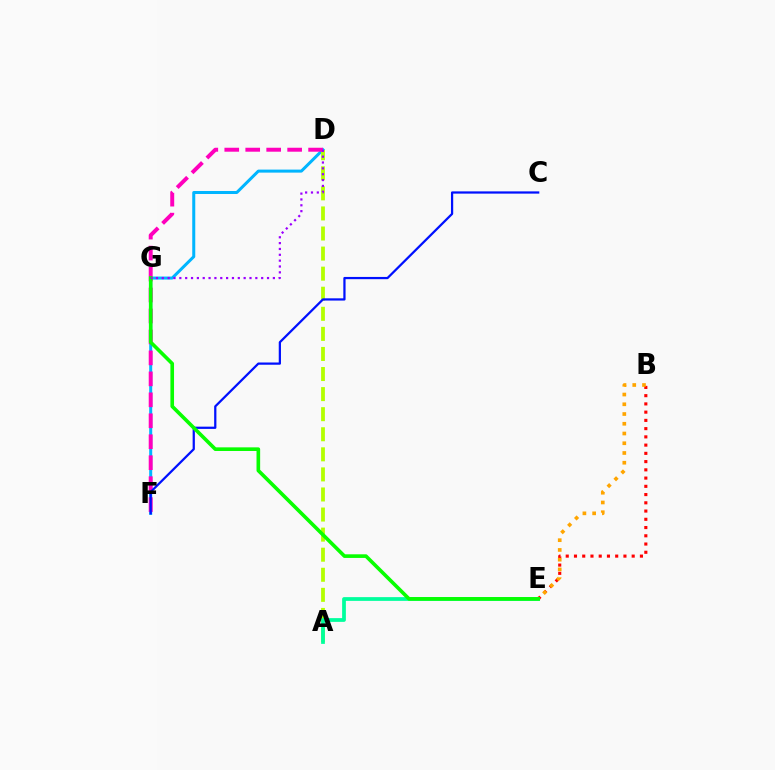{('B', 'E'): [{'color': '#ff0000', 'line_style': 'dotted', 'thickness': 2.24}, {'color': '#ffa500', 'line_style': 'dotted', 'thickness': 2.65}], ('D', 'F'): [{'color': '#00b5ff', 'line_style': 'solid', 'thickness': 2.17}, {'color': '#ff00bd', 'line_style': 'dashed', 'thickness': 2.85}], ('A', 'D'): [{'color': '#b3ff00', 'line_style': 'dashed', 'thickness': 2.73}], ('A', 'E'): [{'color': '#00ff9d', 'line_style': 'solid', 'thickness': 2.69}], ('C', 'F'): [{'color': '#0010ff', 'line_style': 'solid', 'thickness': 1.61}], ('E', 'G'): [{'color': '#08ff00', 'line_style': 'solid', 'thickness': 2.61}], ('D', 'G'): [{'color': '#9b00ff', 'line_style': 'dotted', 'thickness': 1.59}]}